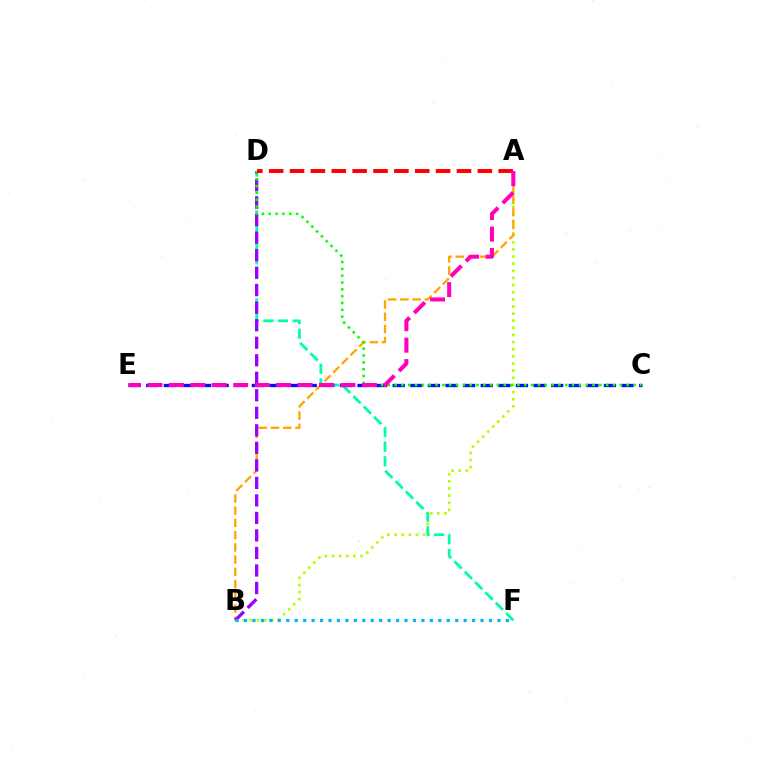{('A', 'B'): [{'color': '#b3ff00', 'line_style': 'dotted', 'thickness': 1.94}, {'color': '#ffa500', 'line_style': 'dashed', 'thickness': 1.66}], ('D', 'F'): [{'color': '#00ff9d', 'line_style': 'dashed', 'thickness': 1.99}], ('C', 'E'): [{'color': '#0010ff', 'line_style': 'dashed', 'thickness': 2.39}], ('B', 'D'): [{'color': '#9b00ff', 'line_style': 'dashed', 'thickness': 2.38}], ('C', 'D'): [{'color': '#08ff00', 'line_style': 'dotted', 'thickness': 1.85}], ('B', 'F'): [{'color': '#00b5ff', 'line_style': 'dotted', 'thickness': 2.3}], ('A', 'D'): [{'color': '#ff0000', 'line_style': 'dashed', 'thickness': 2.83}], ('A', 'E'): [{'color': '#ff00bd', 'line_style': 'dashed', 'thickness': 2.91}]}